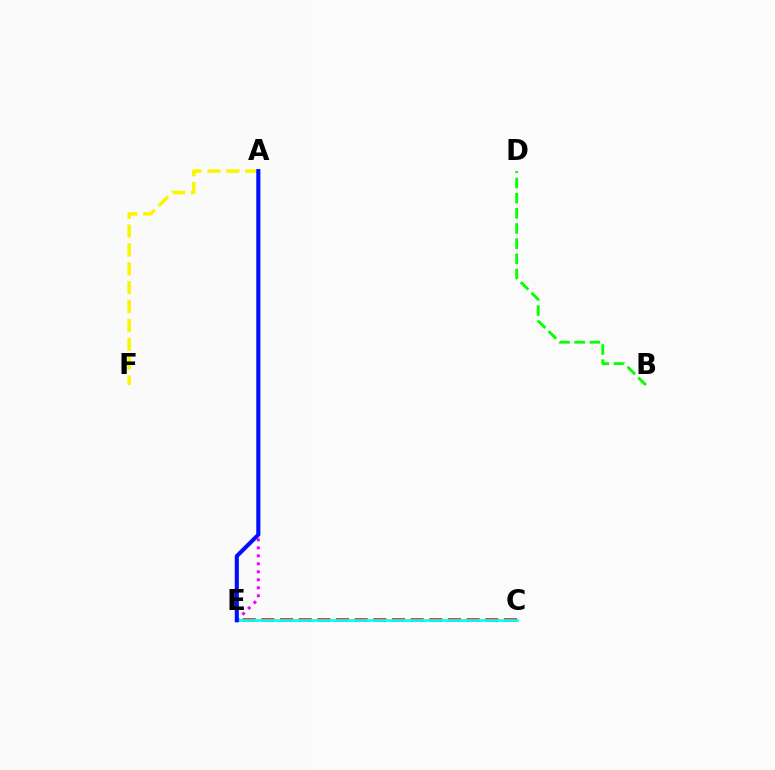{('A', 'F'): [{'color': '#fcf500', 'line_style': 'dashed', 'thickness': 2.56}], ('C', 'E'): [{'color': '#ff0000', 'line_style': 'dashed', 'thickness': 2.54}, {'color': '#00fff6', 'line_style': 'solid', 'thickness': 1.97}], ('A', 'E'): [{'color': '#ee00ff', 'line_style': 'dotted', 'thickness': 2.17}, {'color': '#0010ff', 'line_style': 'solid', 'thickness': 2.94}], ('B', 'D'): [{'color': '#08ff00', 'line_style': 'dashed', 'thickness': 2.06}]}